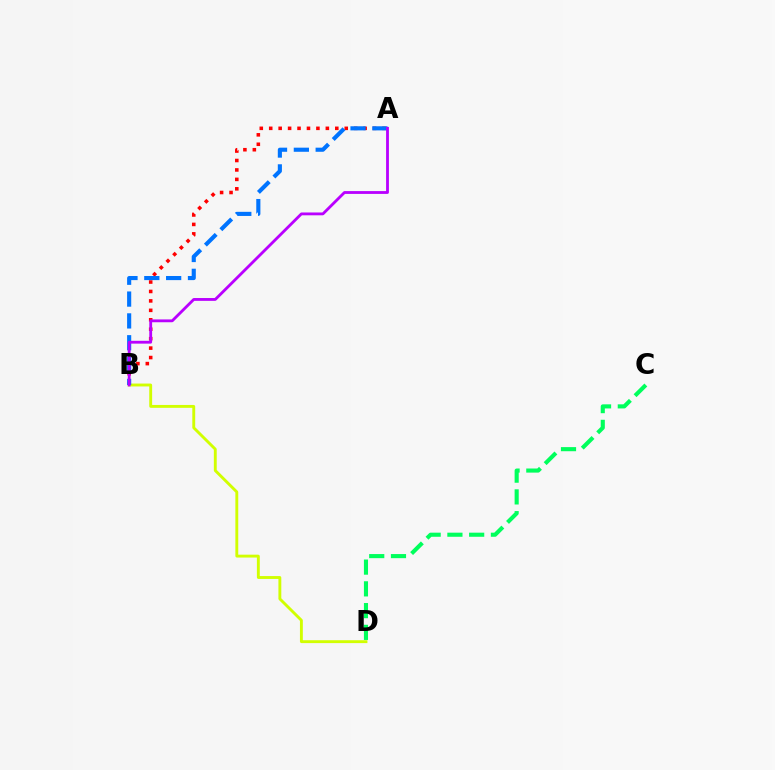{('A', 'B'): [{'color': '#ff0000', 'line_style': 'dotted', 'thickness': 2.56}, {'color': '#0074ff', 'line_style': 'dashed', 'thickness': 2.97}, {'color': '#b900ff', 'line_style': 'solid', 'thickness': 2.03}], ('B', 'D'): [{'color': '#d1ff00', 'line_style': 'solid', 'thickness': 2.07}], ('C', 'D'): [{'color': '#00ff5c', 'line_style': 'dashed', 'thickness': 2.95}]}